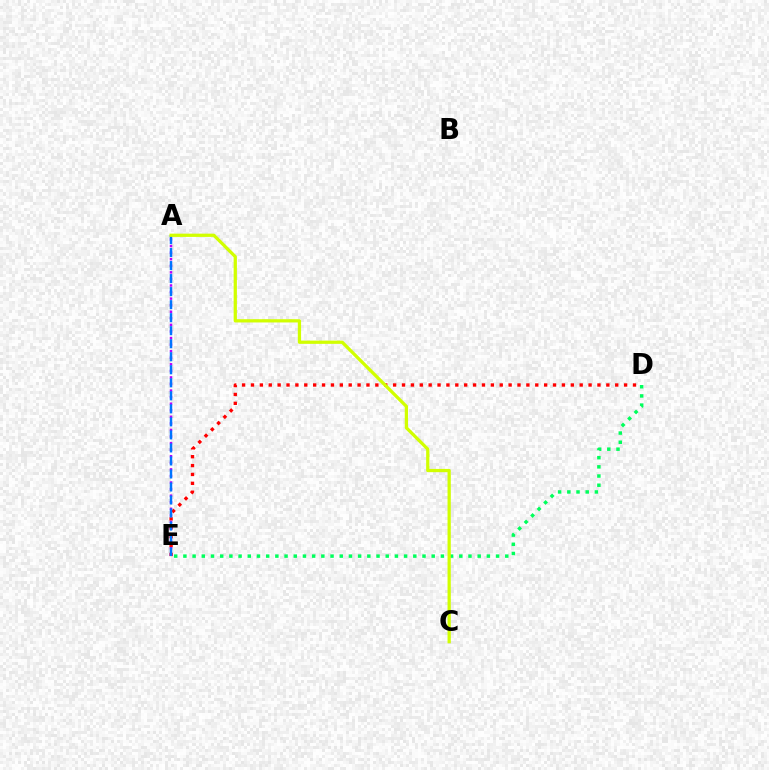{('D', 'E'): [{'color': '#ff0000', 'line_style': 'dotted', 'thickness': 2.41}, {'color': '#00ff5c', 'line_style': 'dotted', 'thickness': 2.5}], ('A', 'E'): [{'color': '#b900ff', 'line_style': 'dotted', 'thickness': 1.78}, {'color': '#0074ff', 'line_style': 'dashed', 'thickness': 1.77}], ('A', 'C'): [{'color': '#d1ff00', 'line_style': 'solid', 'thickness': 2.35}]}